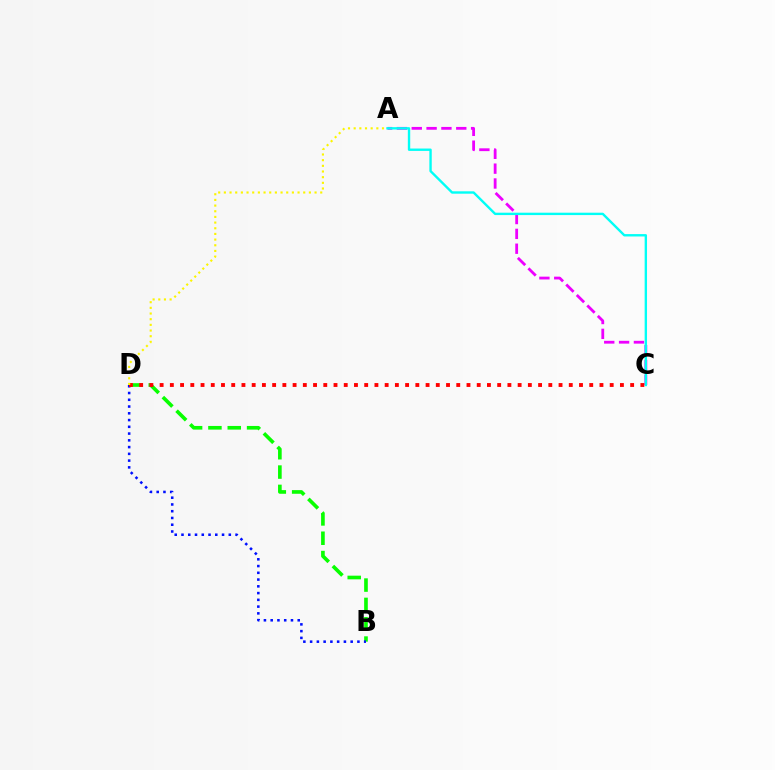{('A', 'C'): [{'color': '#ee00ff', 'line_style': 'dashed', 'thickness': 2.02}, {'color': '#00fff6', 'line_style': 'solid', 'thickness': 1.71}], ('B', 'D'): [{'color': '#08ff00', 'line_style': 'dashed', 'thickness': 2.63}, {'color': '#0010ff', 'line_style': 'dotted', 'thickness': 1.84}], ('C', 'D'): [{'color': '#ff0000', 'line_style': 'dotted', 'thickness': 2.78}], ('A', 'D'): [{'color': '#fcf500', 'line_style': 'dotted', 'thickness': 1.54}]}